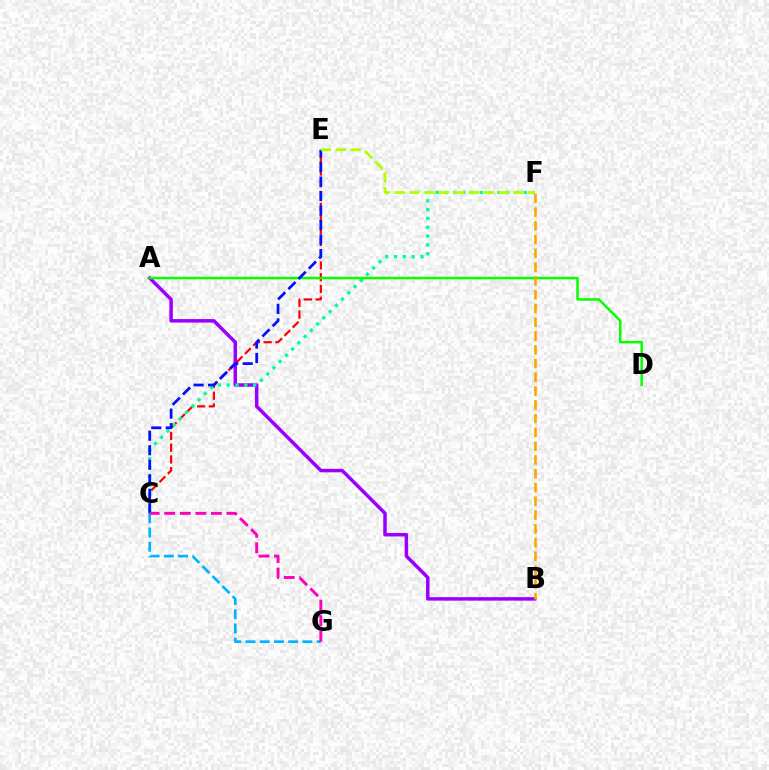{('A', 'B'): [{'color': '#9b00ff', 'line_style': 'solid', 'thickness': 2.52}], ('C', 'E'): [{'color': '#ff0000', 'line_style': 'dashed', 'thickness': 1.59}, {'color': '#0010ff', 'line_style': 'dashed', 'thickness': 1.97}], ('C', 'F'): [{'color': '#00ff9d', 'line_style': 'dotted', 'thickness': 2.4}], ('A', 'D'): [{'color': '#08ff00', 'line_style': 'solid', 'thickness': 1.8}], ('B', 'F'): [{'color': '#ffa500', 'line_style': 'dashed', 'thickness': 1.87}], ('C', 'G'): [{'color': '#00b5ff', 'line_style': 'dashed', 'thickness': 1.93}, {'color': '#ff00bd', 'line_style': 'dashed', 'thickness': 2.11}], ('E', 'F'): [{'color': '#b3ff00', 'line_style': 'dashed', 'thickness': 2.02}]}